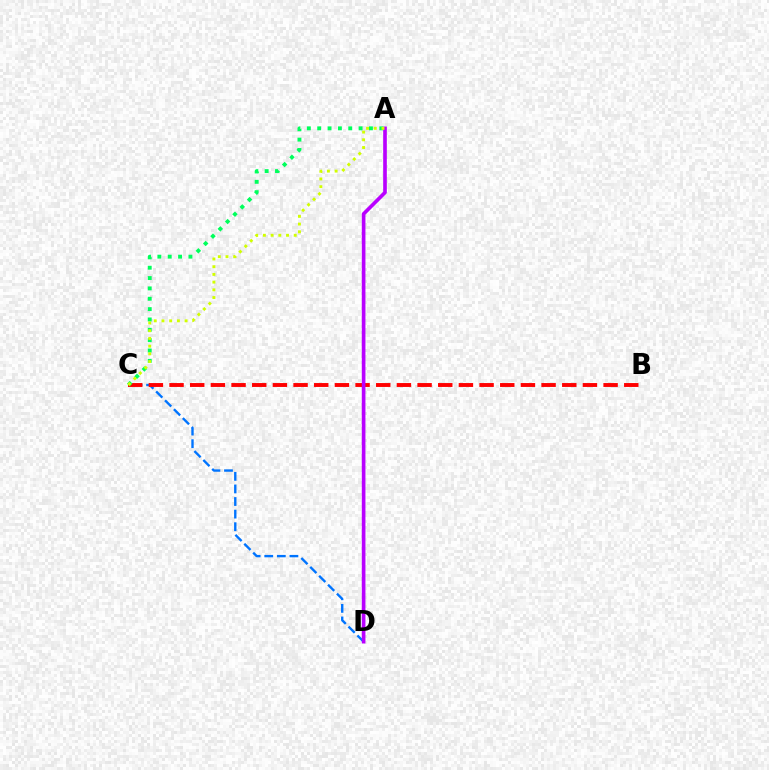{('C', 'D'): [{'color': '#0074ff', 'line_style': 'dashed', 'thickness': 1.71}], ('B', 'C'): [{'color': '#ff0000', 'line_style': 'dashed', 'thickness': 2.81}], ('A', 'D'): [{'color': '#b900ff', 'line_style': 'solid', 'thickness': 2.62}], ('A', 'C'): [{'color': '#00ff5c', 'line_style': 'dotted', 'thickness': 2.81}, {'color': '#d1ff00', 'line_style': 'dotted', 'thickness': 2.09}]}